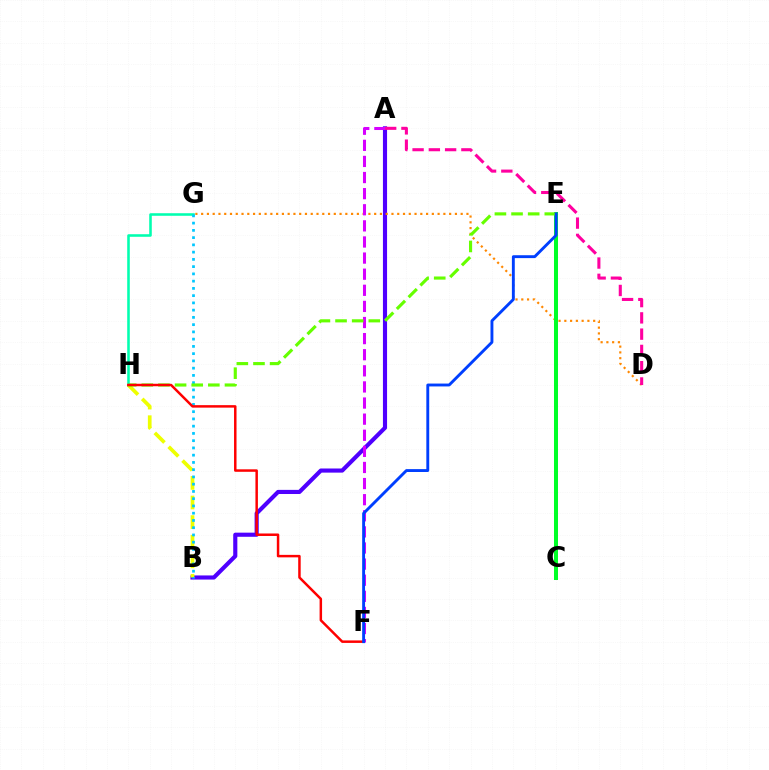{('G', 'H'): [{'color': '#00ffaf', 'line_style': 'solid', 'thickness': 1.85}], ('A', 'B'): [{'color': '#4f00ff', 'line_style': 'solid', 'thickness': 2.97}], ('D', 'G'): [{'color': '#ff8800', 'line_style': 'dotted', 'thickness': 1.57}], ('A', 'F'): [{'color': '#d600ff', 'line_style': 'dashed', 'thickness': 2.19}], ('A', 'D'): [{'color': '#ff00a0', 'line_style': 'dashed', 'thickness': 2.21}], ('B', 'H'): [{'color': '#eeff00', 'line_style': 'dashed', 'thickness': 2.66}], ('C', 'E'): [{'color': '#00ff27', 'line_style': 'solid', 'thickness': 2.89}], ('B', 'G'): [{'color': '#00c7ff', 'line_style': 'dotted', 'thickness': 1.97}], ('E', 'H'): [{'color': '#66ff00', 'line_style': 'dashed', 'thickness': 2.26}], ('F', 'H'): [{'color': '#ff0000', 'line_style': 'solid', 'thickness': 1.79}], ('E', 'F'): [{'color': '#003fff', 'line_style': 'solid', 'thickness': 2.08}]}